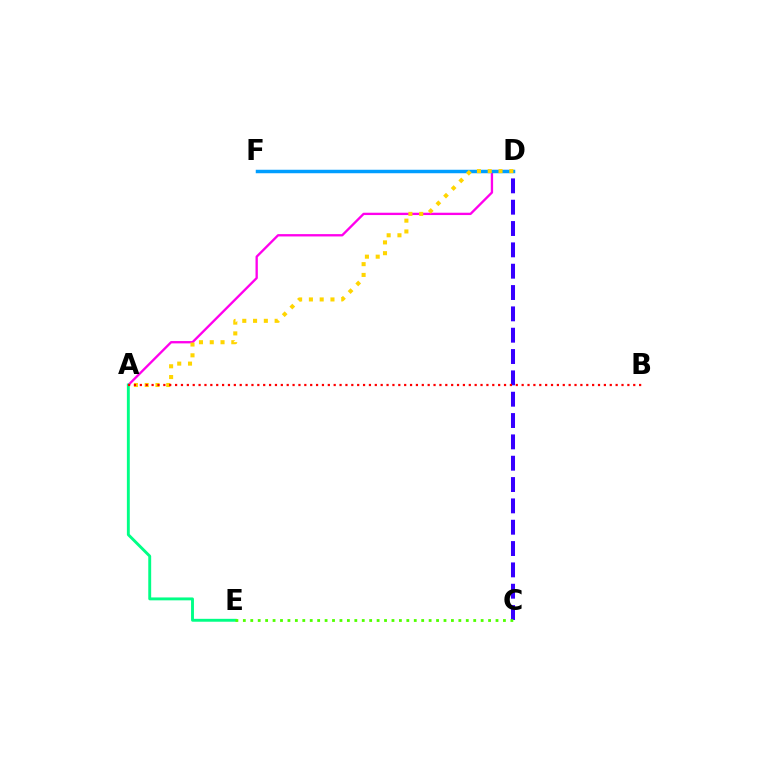{('A', 'D'): [{'color': '#ff00ed', 'line_style': 'solid', 'thickness': 1.68}, {'color': '#ffd500', 'line_style': 'dotted', 'thickness': 2.93}], ('A', 'E'): [{'color': '#00ff86', 'line_style': 'solid', 'thickness': 2.09}], ('C', 'D'): [{'color': '#3700ff', 'line_style': 'dashed', 'thickness': 2.9}], ('D', 'F'): [{'color': '#009eff', 'line_style': 'solid', 'thickness': 2.51}], ('C', 'E'): [{'color': '#4fff00', 'line_style': 'dotted', 'thickness': 2.02}], ('A', 'B'): [{'color': '#ff0000', 'line_style': 'dotted', 'thickness': 1.6}]}